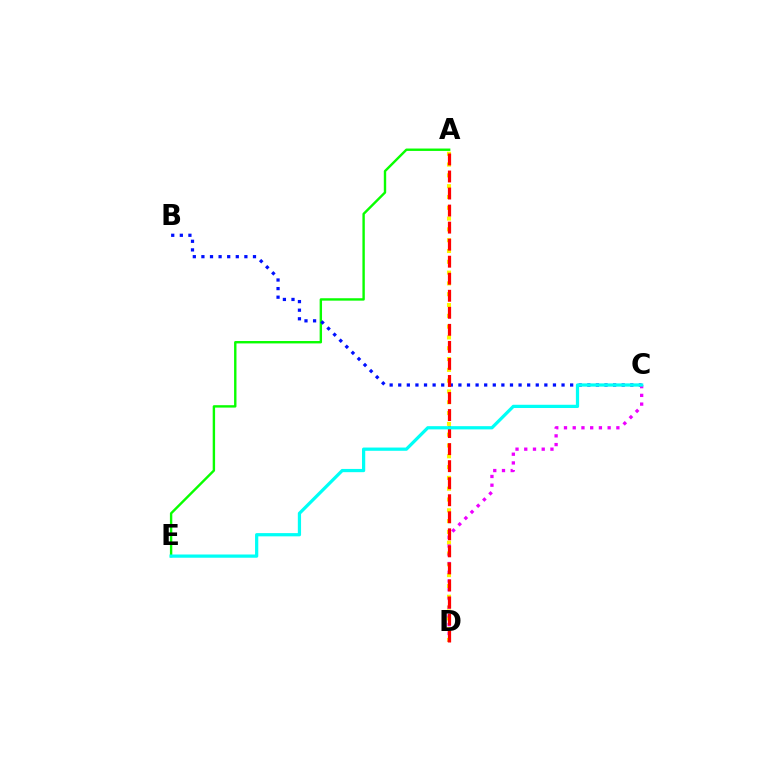{('A', 'E'): [{'color': '#08ff00', 'line_style': 'solid', 'thickness': 1.73}], ('A', 'D'): [{'color': '#fcf500', 'line_style': 'dotted', 'thickness': 2.94}, {'color': '#ff0000', 'line_style': 'dashed', 'thickness': 2.31}], ('B', 'C'): [{'color': '#0010ff', 'line_style': 'dotted', 'thickness': 2.34}], ('C', 'D'): [{'color': '#ee00ff', 'line_style': 'dotted', 'thickness': 2.37}], ('C', 'E'): [{'color': '#00fff6', 'line_style': 'solid', 'thickness': 2.33}]}